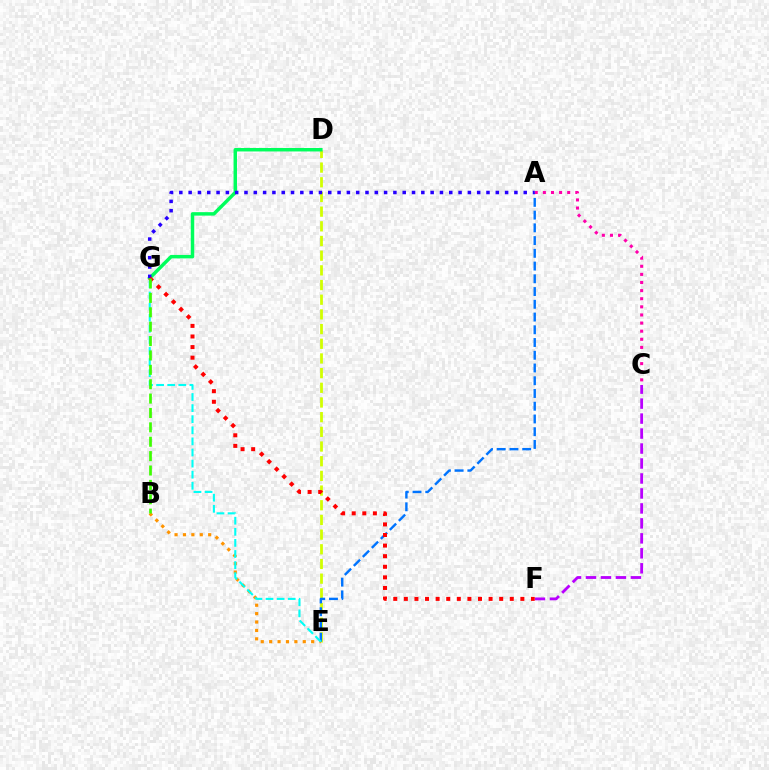{('C', 'F'): [{'color': '#b900ff', 'line_style': 'dashed', 'thickness': 2.03}], ('D', 'E'): [{'color': '#d1ff00', 'line_style': 'dashed', 'thickness': 1.99}], ('A', 'E'): [{'color': '#0074ff', 'line_style': 'dashed', 'thickness': 1.73}], ('A', 'C'): [{'color': '#ff00ac', 'line_style': 'dotted', 'thickness': 2.2}], ('D', 'G'): [{'color': '#00ff5c', 'line_style': 'solid', 'thickness': 2.5}], ('A', 'G'): [{'color': '#2500ff', 'line_style': 'dotted', 'thickness': 2.53}], ('B', 'E'): [{'color': '#ff9400', 'line_style': 'dotted', 'thickness': 2.28}], ('E', 'G'): [{'color': '#00fff6', 'line_style': 'dashed', 'thickness': 1.51}], ('F', 'G'): [{'color': '#ff0000', 'line_style': 'dotted', 'thickness': 2.88}], ('B', 'G'): [{'color': '#3dff00', 'line_style': 'dashed', 'thickness': 1.95}]}